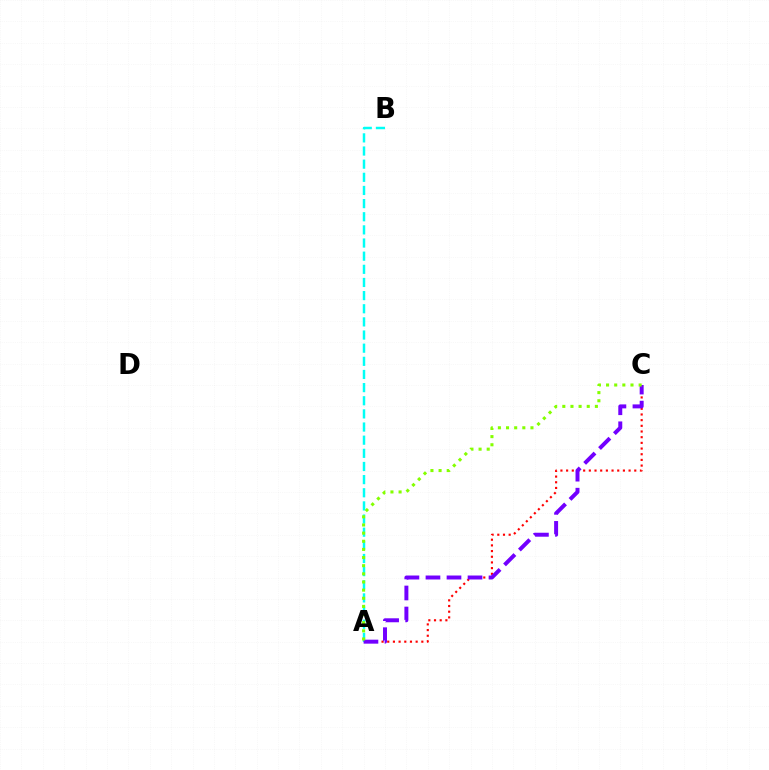{('A', 'C'): [{'color': '#ff0000', 'line_style': 'dotted', 'thickness': 1.54}, {'color': '#7200ff', 'line_style': 'dashed', 'thickness': 2.86}, {'color': '#84ff00', 'line_style': 'dotted', 'thickness': 2.21}], ('A', 'B'): [{'color': '#00fff6', 'line_style': 'dashed', 'thickness': 1.79}]}